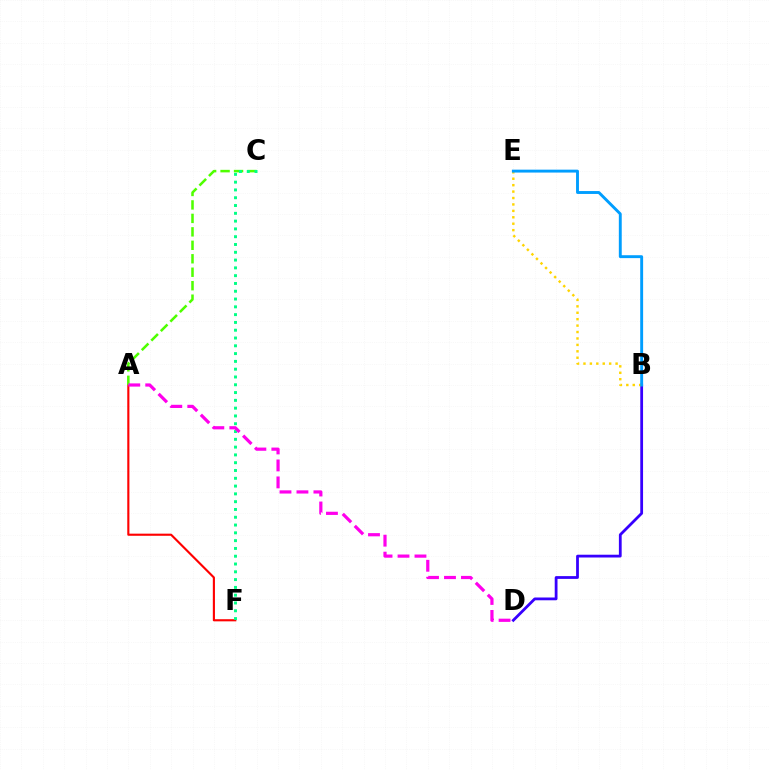{('B', 'D'): [{'color': '#3700ff', 'line_style': 'solid', 'thickness': 2.0}], ('A', 'F'): [{'color': '#ff0000', 'line_style': 'solid', 'thickness': 1.53}], ('B', 'E'): [{'color': '#ffd500', 'line_style': 'dotted', 'thickness': 1.75}, {'color': '#009eff', 'line_style': 'solid', 'thickness': 2.09}], ('A', 'C'): [{'color': '#4fff00', 'line_style': 'dashed', 'thickness': 1.83}], ('C', 'F'): [{'color': '#00ff86', 'line_style': 'dotted', 'thickness': 2.12}], ('A', 'D'): [{'color': '#ff00ed', 'line_style': 'dashed', 'thickness': 2.3}]}